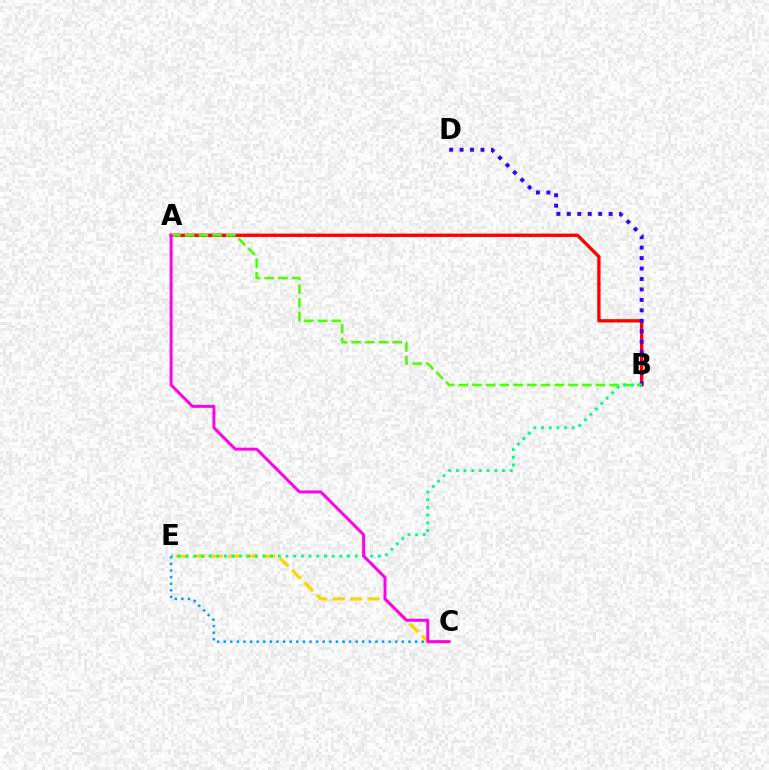{('A', 'B'): [{'color': '#ff0000', 'line_style': 'solid', 'thickness': 2.4}, {'color': '#4fff00', 'line_style': 'dashed', 'thickness': 1.87}], ('C', 'E'): [{'color': '#009eff', 'line_style': 'dotted', 'thickness': 1.79}, {'color': '#ffd500', 'line_style': 'dashed', 'thickness': 2.37}], ('B', 'D'): [{'color': '#3700ff', 'line_style': 'dotted', 'thickness': 2.84}], ('B', 'E'): [{'color': '#00ff86', 'line_style': 'dotted', 'thickness': 2.09}], ('A', 'C'): [{'color': '#ff00ed', 'line_style': 'solid', 'thickness': 2.13}]}